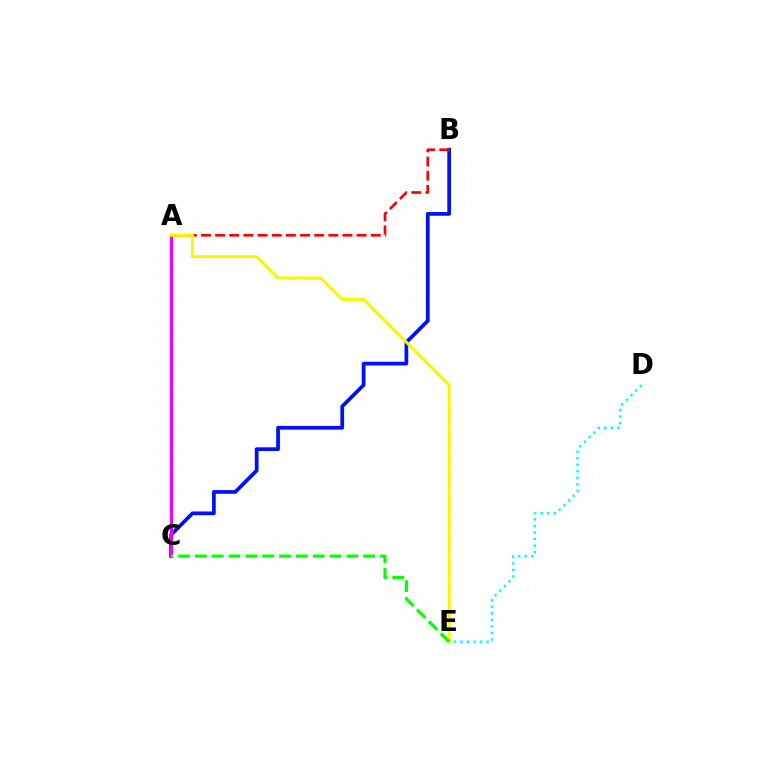{('B', 'C'): [{'color': '#0010ff', 'line_style': 'solid', 'thickness': 2.69}], ('D', 'E'): [{'color': '#00fff6', 'line_style': 'dotted', 'thickness': 1.78}], ('A', 'B'): [{'color': '#ff0000', 'line_style': 'dashed', 'thickness': 1.92}], ('A', 'C'): [{'color': '#ee00ff', 'line_style': 'solid', 'thickness': 2.3}], ('A', 'E'): [{'color': '#fcf500', 'line_style': 'solid', 'thickness': 2.14}], ('C', 'E'): [{'color': '#08ff00', 'line_style': 'dashed', 'thickness': 2.29}]}